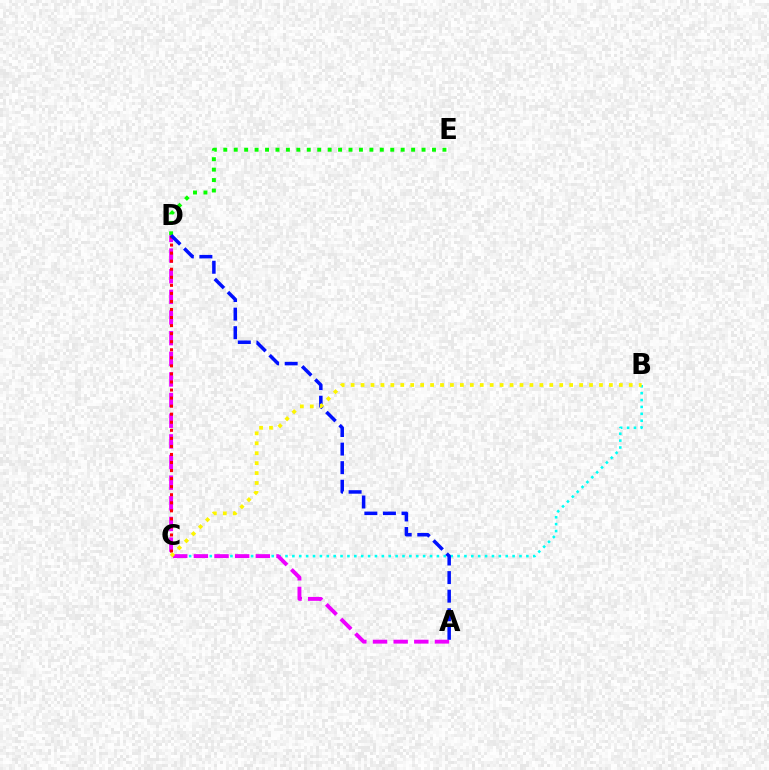{('B', 'C'): [{'color': '#00fff6', 'line_style': 'dotted', 'thickness': 1.87}, {'color': '#fcf500', 'line_style': 'dotted', 'thickness': 2.7}], ('D', 'E'): [{'color': '#08ff00', 'line_style': 'dotted', 'thickness': 2.84}], ('A', 'D'): [{'color': '#ee00ff', 'line_style': 'dashed', 'thickness': 2.8}, {'color': '#0010ff', 'line_style': 'dashed', 'thickness': 2.52}], ('C', 'D'): [{'color': '#ff0000', 'line_style': 'dotted', 'thickness': 2.19}]}